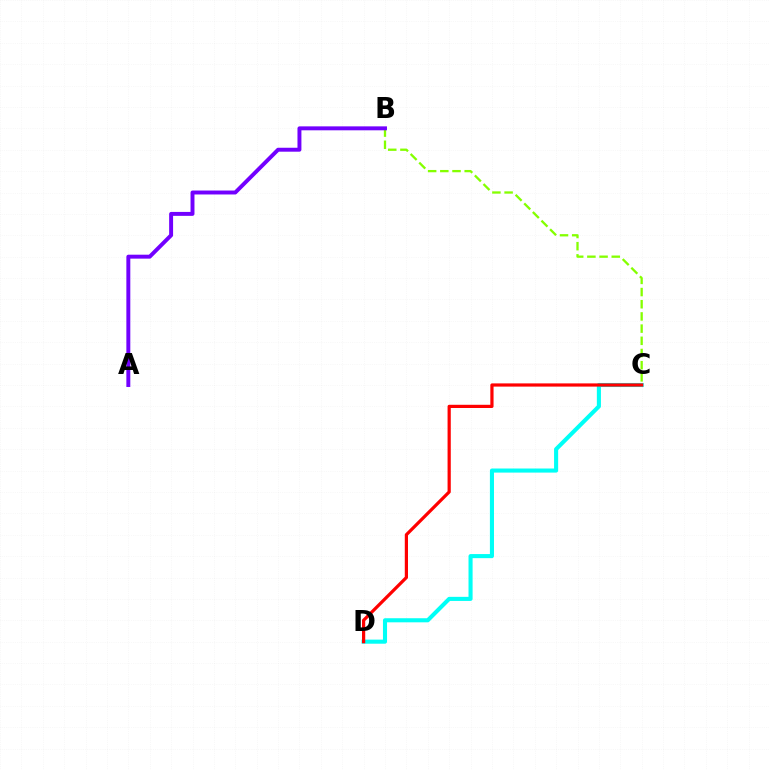{('B', 'C'): [{'color': '#84ff00', 'line_style': 'dashed', 'thickness': 1.66}], ('A', 'B'): [{'color': '#7200ff', 'line_style': 'solid', 'thickness': 2.84}], ('C', 'D'): [{'color': '#00fff6', 'line_style': 'solid', 'thickness': 2.94}, {'color': '#ff0000', 'line_style': 'solid', 'thickness': 2.31}]}